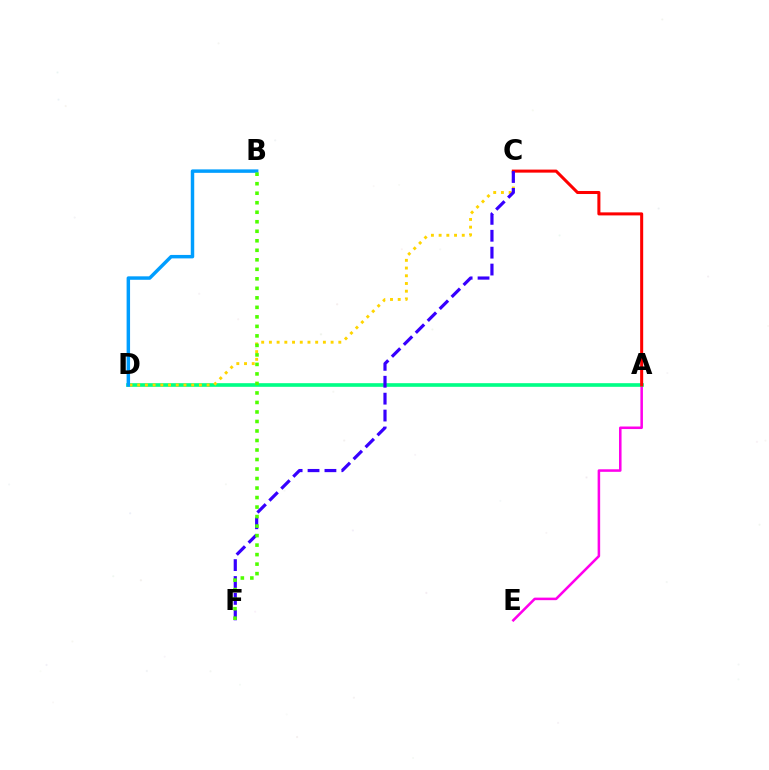{('A', 'E'): [{'color': '#ff00ed', 'line_style': 'solid', 'thickness': 1.83}], ('A', 'D'): [{'color': '#00ff86', 'line_style': 'solid', 'thickness': 2.62}], ('C', 'D'): [{'color': '#ffd500', 'line_style': 'dotted', 'thickness': 2.1}], ('A', 'C'): [{'color': '#ff0000', 'line_style': 'solid', 'thickness': 2.19}], ('C', 'F'): [{'color': '#3700ff', 'line_style': 'dashed', 'thickness': 2.3}], ('B', 'D'): [{'color': '#009eff', 'line_style': 'solid', 'thickness': 2.49}], ('B', 'F'): [{'color': '#4fff00', 'line_style': 'dotted', 'thickness': 2.58}]}